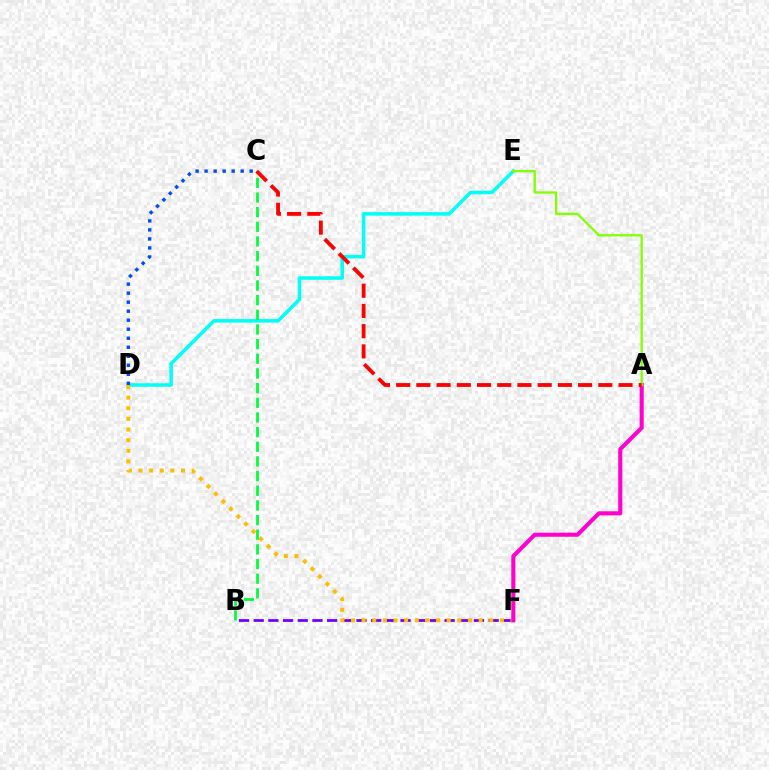{('B', 'F'): [{'color': '#7200ff', 'line_style': 'dashed', 'thickness': 2.0}], ('D', 'E'): [{'color': '#00fff6', 'line_style': 'solid', 'thickness': 2.54}], ('C', 'D'): [{'color': '#004bff', 'line_style': 'dotted', 'thickness': 2.45}], ('D', 'F'): [{'color': '#ffbd00', 'line_style': 'dotted', 'thickness': 2.89}], ('A', 'F'): [{'color': '#ff00cf', 'line_style': 'solid', 'thickness': 2.94}], ('A', 'E'): [{'color': '#84ff00', 'line_style': 'solid', 'thickness': 1.65}], ('B', 'C'): [{'color': '#00ff39', 'line_style': 'dashed', 'thickness': 1.99}], ('A', 'C'): [{'color': '#ff0000', 'line_style': 'dashed', 'thickness': 2.75}]}